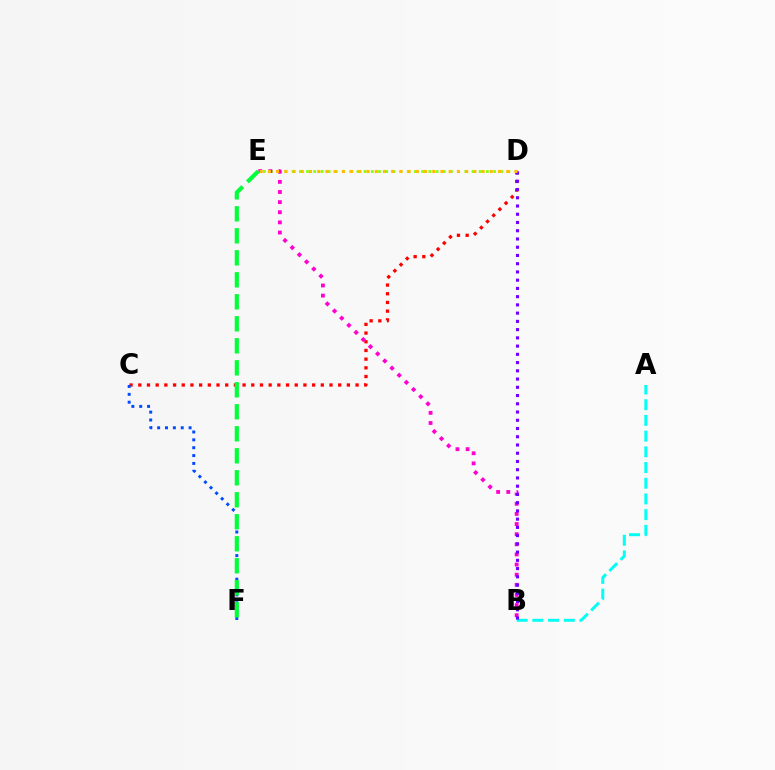{('C', 'D'): [{'color': '#ff0000', 'line_style': 'dotted', 'thickness': 2.36}], ('D', 'E'): [{'color': '#84ff00', 'line_style': 'dotted', 'thickness': 1.95}, {'color': '#ffbd00', 'line_style': 'dotted', 'thickness': 2.23}], ('C', 'F'): [{'color': '#004bff', 'line_style': 'dotted', 'thickness': 2.14}], ('B', 'E'): [{'color': '#ff00cf', 'line_style': 'dotted', 'thickness': 2.75}], ('A', 'B'): [{'color': '#00fff6', 'line_style': 'dashed', 'thickness': 2.13}], ('E', 'F'): [{'color': '#00ff39', 'line_style': 'dashed', 'thickness': 2.99}], ('B', 'D'): [{'color': '#7200ff', 'line_style': 'dotted', 'thickness': 2.24}]}